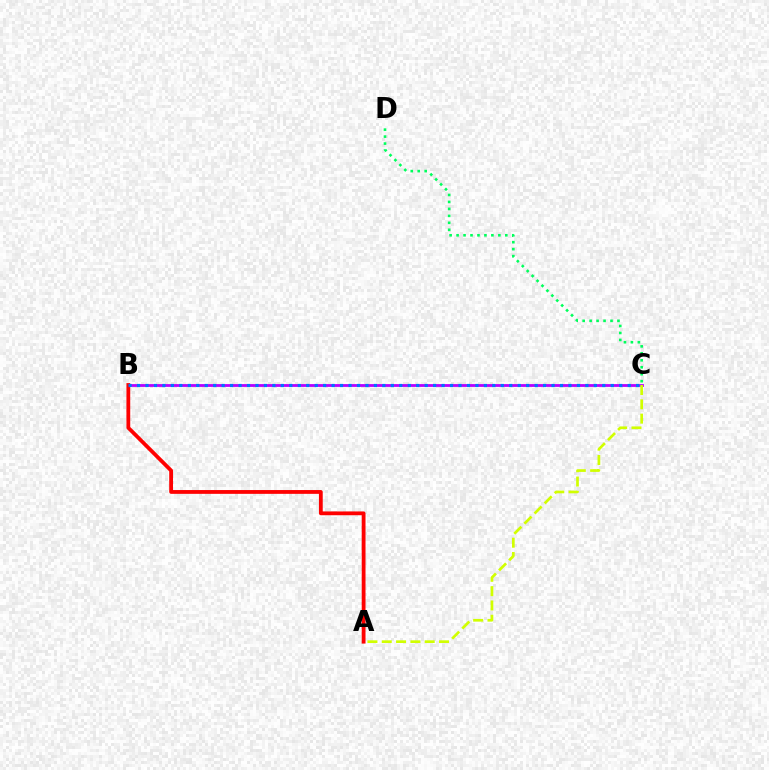{('B', 'C'): [{'color': '#b900ff', 'line_style': 'solid', 'thickness': 2.02}, {'color': '#0074ff', 'line_style': 'dotted', 'thickness': 2.3}], ('A', 'C'): [{'color': '#d1ff00', 'line_style': 'dashed', 'thickness': 1.95}], ('A', 'B'): [{'color': '#ff0000', 'line_style': 'solid', 'thickness': 2.73}], ('C', 'D'): [{'color': '#00ff5c', 'line_style': 'dotted', 'thickness': 1.89}]}